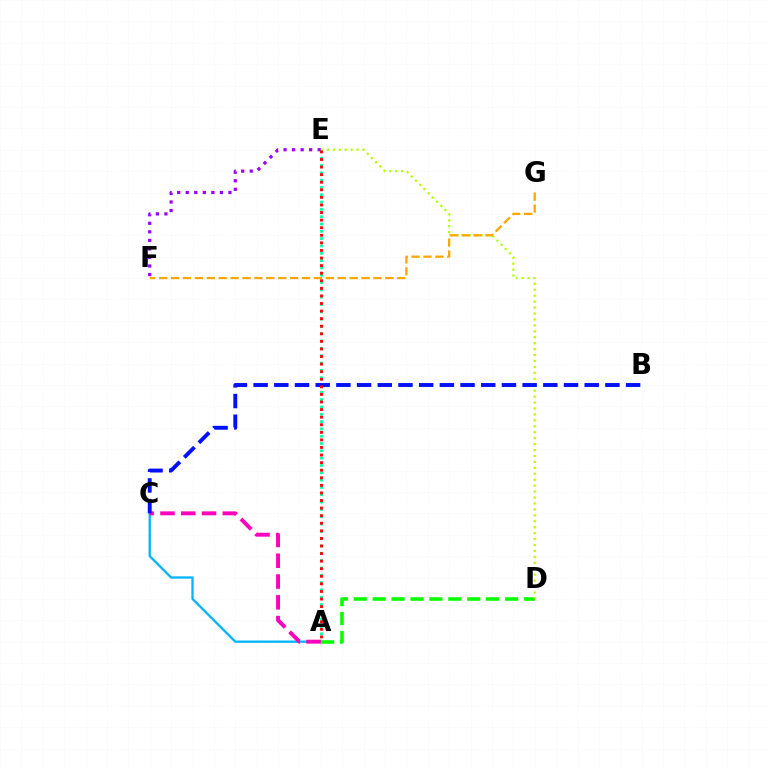{('A', 'C'): [{'color': '#00b5ff', 'line_style': 'solid', 'thickness': 1.66}, {'color': '#ff00bd', 'line_style': 'dashed', 'thickness': 2.82}], ('A', 'E'): [{'color': '#00ff9d', 'line_style': 'dotted', 'thickness': 1.99}, {'color': '#ff0000', 'line_style': 'dotted', 'thickness': 2.06}], ('E', 'F'): [{'color': '#9b00ff', 'line_style': 'dotted', 'thickness': 2.32}], ('A', 'D'): [{'color': '#08ff00', 'line_style': 'dashed', 'thickness': 2.57}], ('D', 'E'): [{'color': '#b3ff00', 'line_style': 'dotted', 'thickness': 1.61}], ('B', 'C'): [{'color': '#0010ff', 'line_style': 'dashed', 'thickness': 2.81}], ('F', 'G'): [{'color': '#ffa500', 'line_style': 'dashed', 'thickness': 1.62}]}